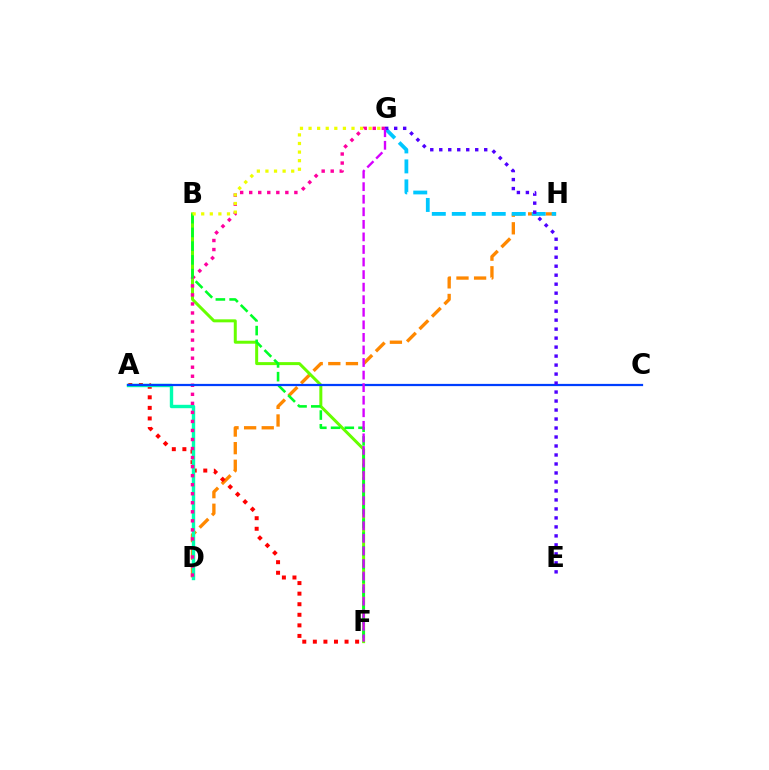{('D', 'H'): [{'color': '#ff8800', 'line_style': 'dashed', 'thickness': 2.39}], ('A', 'F'): [{'color': '#ff0000', 'line_style': 'dotted', 'thickness': 2.87}], ('A', 'D'): [{'color': '#00ffaf', 'line_style': 'solid', 'thickness': 2.44}], ('B', 'F'): [{'color': '#66ff00', 'line_style': 'solid', 'thickness': 2.16}, {'color': '#00ff27', 'line_style': 'dashed', 'thickness': 1.87}], ('D', 'G'): [{'color': '#ff00a0', 'line_style': 'dotted', 'thickness': 2.46}], ('G', 'H'): [{'color': '#00c7ff', 'line_style': 'dashed', 'thickness': 2.71}], ('B', 'G'): [{'color': '#eeff00', 'line_style': 'dotted', 'thickness': 2.33}], ('A', 'C'): [{'color': '#003fff', 'line_style': 'solid', 'thickness': 1.61}], ('E', 'G'): [{'color': '#4f00ff', 'line_style': 'dotted', 'thickness': 2.44}], ('F', 'G'): [{'color': '#d600ff', 'line_style': 'dashed', 'thickness': 1.71}]}